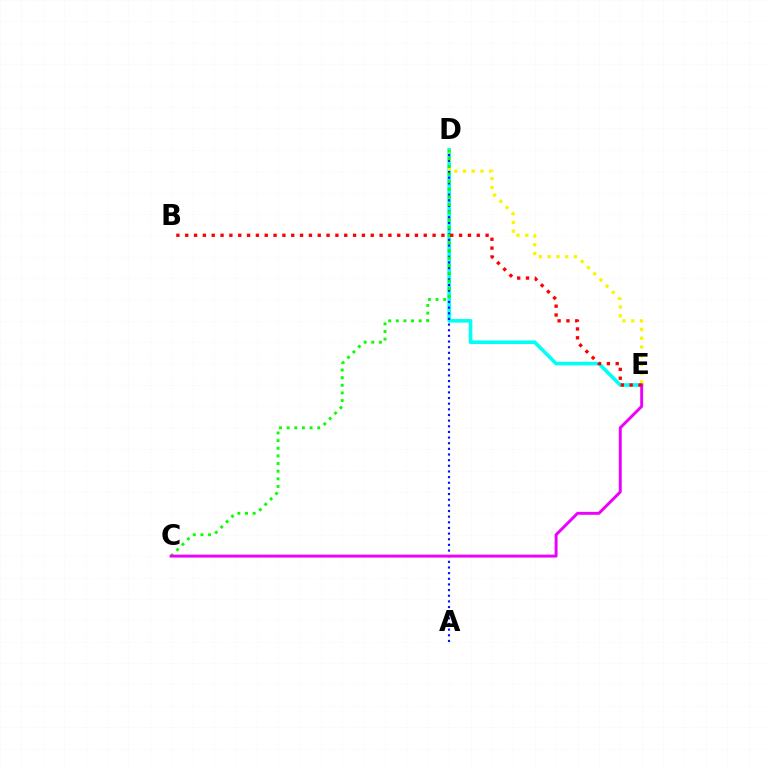{('D', 'E'): [{'color': '#00fff6', 'line_style': 'solid', 'thickness': 2.6}, {'color': '#fcf500', 'line_style': 'dotted', 'thickness': 2.38}], ('A', 'D'): [{'color': '#0010ff', 'line_style': 'dotted', 'thickness': 1.53}], ('C', 'D'): [{'color': '#08ff00', 'line_style': 'dotted', 'thickness': 2.08}], ('C', 'E'): [{'color': '#ee00ff', 'line_style': 'solid', 'thickness': 2.11}], ('B', 'E'): [{'color': '#ff0000', 'line_style': 'dotted', 'thickness': 2.4}]}